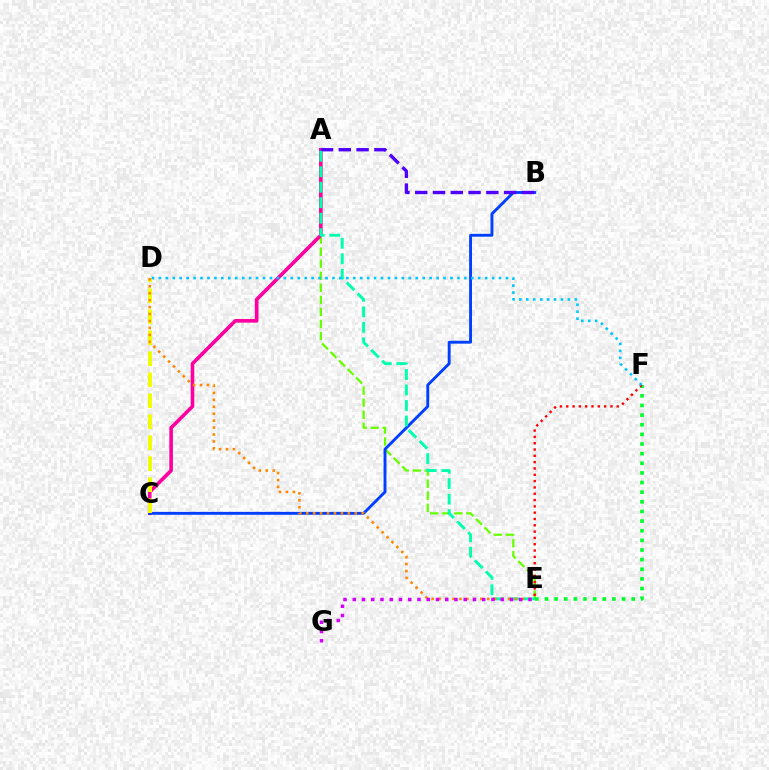{('A', 'E'): [{'color': '#66ff00', 'line_style': 'dashed', 'thickness': 1.64}, {'color': '#00ffaf', 'line_style': 'dashed', 'thickness': 2.1}], ('A', 'C'): [{'color': '#ff00a0', 'line_style': 'solid', 'thickness': 2.61}], ('E', 'F'): [{'color': '#00ff27', 'line_style': 'dotted', 'thickness': 2.62}, {'color': '#ff0000', 'line_style': 'dotted', 'thickness': 1.72}], ('B', 'C'): [{'color': '#003fff', 'line_style': 'solid', 'thickness': 2.08}], ('A', 'B'): [{'color': '#4f00ff', 'line_style': 'dashed', 'thickness': 2.42}], ('C', 'D'): [{'color': '#eeff00', 'line_style': 'dashed', 'thickness': 2.85}], ('D', 'E'): [{'color': '#ff8800', 'line_style': 'dotted', 'thickness': 1.89}], ('E', 'G'): [{'color': '#d600ff', 'line_style': 'dotted', 'thickness': 2.51}], ('D', 'F'): [{'color': '#00c7ff', 'line_style': 'dotted', 'thickness': 1.89}]}